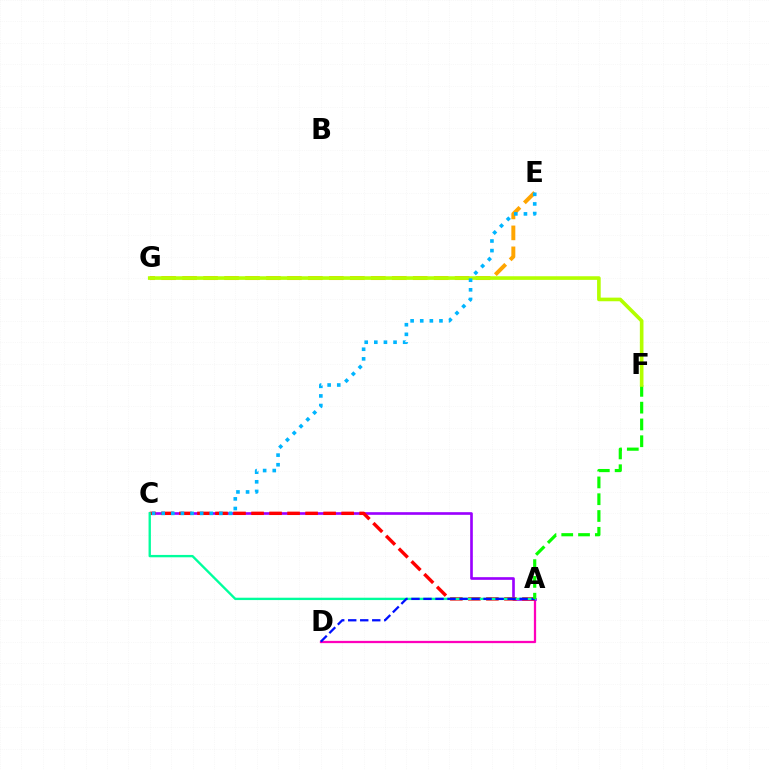{('A', 'D'): [{'color': '#ff00bd', 'line_style': 'solid', 'thickness': 1.63}, {'color': '#0010ff', 'line_style': 'dashed', 'thickness': 1.63}], ('A', 'C'): [{'color': '#9b00ff', 'line_style': 'solid', 'thickness': 1.91}, {'color': '#ff0000', 'line_style': 'dashed', 'thickness': 2.45}, {'color': '#00ff9d', 'line_style': 'solid', 'thickness': 1.69}], ('A', 'F'): [{'color': '#08ff00', 'line_style': 'dashed', 'thickness': 2.28}], ('E', 'G'): [{'color': '#ffa500', 'line_style': 'dashed', 'thickness': 2.85}], ('F', 'G'): [{'color': '#b3ff00', 'line_style': 'solid', 'thickness': 2.61}], ('C', 'E'): [{'color': '#00b5ff', 'line_style': 'dotted', 'thickness': 2.61}]}